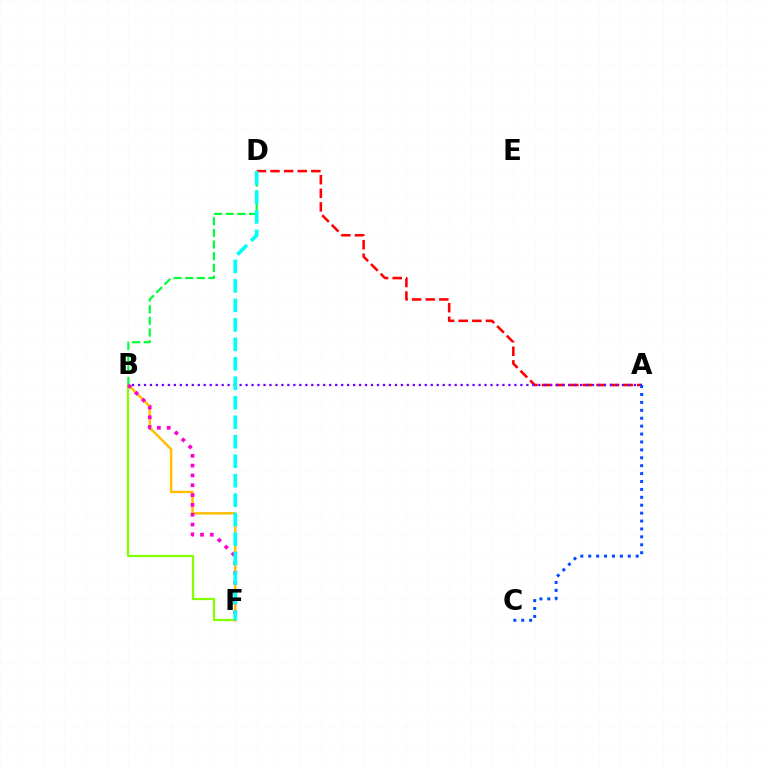{('A', 'D'): [{'color': '#ff0000', 'line_style': 'dashed', 'thickness': 1.85}], ('B', 'F'): [{'color': '#84ff00', 'line_style': 'solid', 'thickness': 1.62}, {'color': '#ffbd00', 'line_style': 'solid', 'thickness': 1.75}, {'color': '#ff00cf', 'line_style': 'dotted', 'thickness': 2.67}], ('A', 'B'): [{'color': '#7200ff', 'line_style': 'dotted', 'thickness': 1.62}], ('B', 'D'): [{'color': '#00ff39', 'line_style': 'dashed', 'thickness': 1.58}], ('D', 'F'): [{'color': '#00fff6', 'line_style': 'dashed', 'thickness': 2.65}], ('A', 'C'): [{'color': '#004bff', 'line_style': 'dotted', 'thickness': 2.15}]}